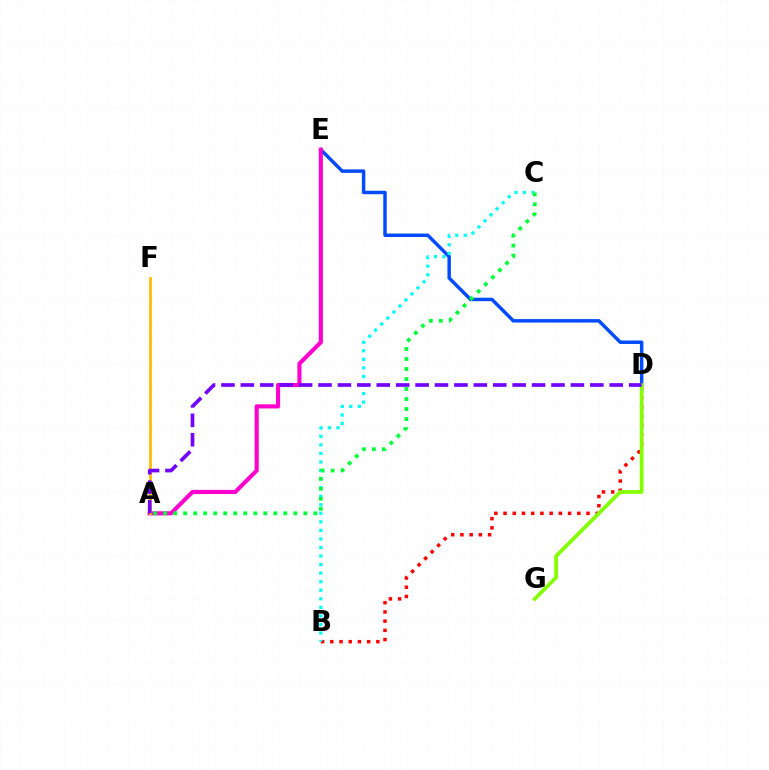{('D', 'E'): [{'color': '#004bff', 'line_style': 'solid', 'thickness': 2.49}], ('A', 'E'): [{'color': '#ff00cf', 'line_style': 'solid', 'thickness': 2.97}], ('B', 'D'): [{'color': '#ff0000', 'line_style': 'dotted', 'thickness': 2.5}], ('A', 'F'): [{'color': '#ffbd00', 'line_style': 'solid', 'thickness': 2.01}], ('D', 'G'): [{'color': '#84ff00', 'line_style': 'solid', 'thickness': 2.68}], ('B', 'C'): [{'color': '#00fff6', 'line_style': 'dotted', 'thickness': 2.32}], ('A', 'D'): [{'color': '#7200ff', 'line_style': 'dashed', 'thickness': 2.64}], ('A', 'C'): [{'color': '#00ff39', 'line_style': 'dotted', 'thickness': 2.72}]}